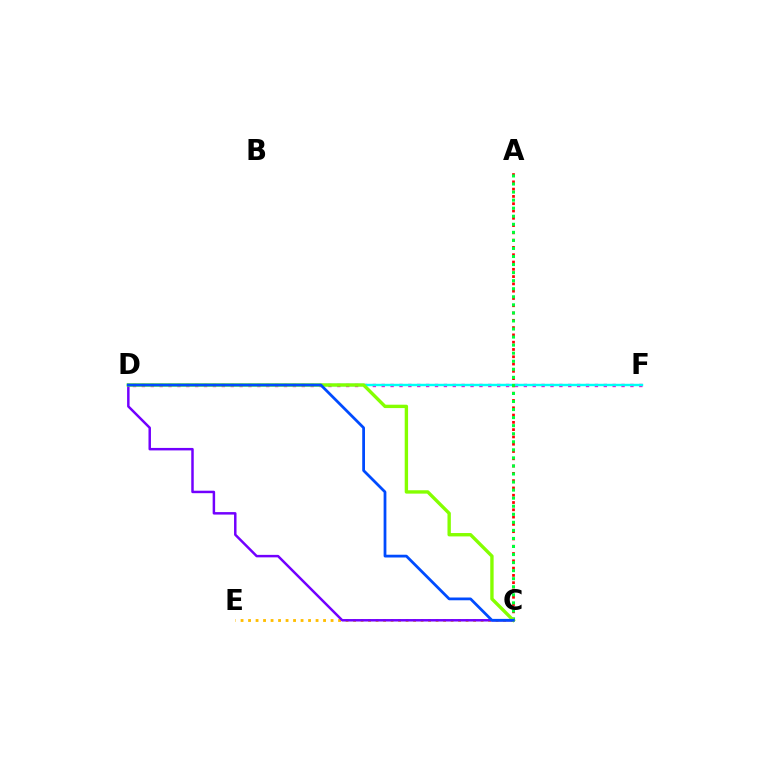{('D', 'F'): [{'color': '#ff00cf', 'line_style': 'dotted', 'thickness': 2.41}, {'color': '#00fff6', 'line_style': 'solid', 'thickness': 1.75}], ('C', 'E'): [{'color': '#ffbd00', 'line_style': 'dotted', 'thickness': 2.04}], ('A', 'C'): [{'color': '#ff0000', 'line_style': 'dotted', 'thickness': 1.98}, {'color': '#00ff39', 'line_style': 'dotted', 'thickness': 2.19}], ('C', 'D'): [{'color': '#7200ff', 'line_style': 'solid', 'thickness': 1.78}, {'color': '#84ff00', 'line_style': 'solid', 'thickness': 2.43}, {'color': '#004bff', 'line_style': 'solid', 'thickness': 1.99}]}